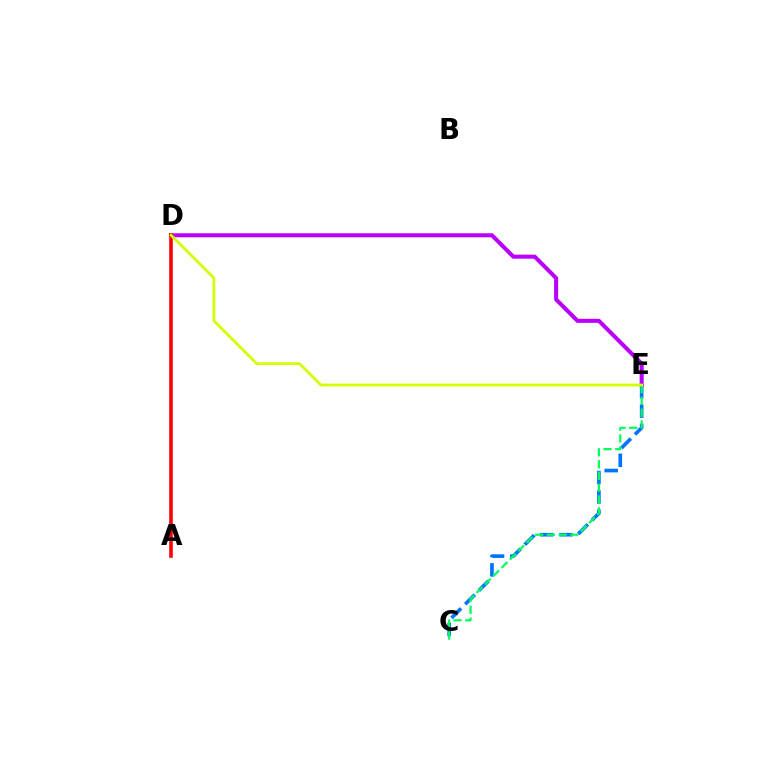{('D', 'E'): [{'color': '#b900ff', 'line_style': 'solid', 'thickness': 2.91}, {'color': '#d1ff00', 'line_style': 'solid', 'thickness': 1.99}], ('C', 'E'): [{'color': '#0074ff', 'line_style': 'dashed', 'thickness': 2.63}, {'color': '#00ff5c', 'line_style': 'dashed', 'thickness': 1.6}], ('A', 'D'): [{'color': '#ff0000', 'line_style': 'solid', 'thickness': 2.57}]}